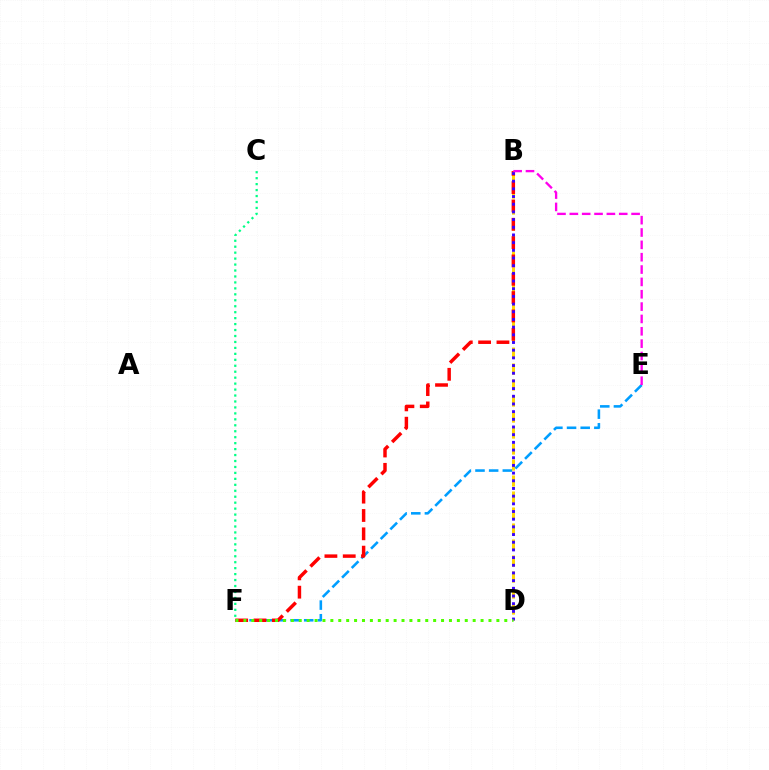{('C', 'F'): [{'color': '#00ff86', 'line_style': 'dotted', 'thickness': 1.62}], ('B', 'D'): [{'color': '#ffd500', 'line_style': 'dashed', 'thickness': 2.17}, {'color': '#3700ff', 'line_style': 'dotted', 'thickness': 2.09}], ('E', 'F'): [{'color': '#009eff', 'line_style': 'dashed', 'thickness': 1.86}], ('B', 'F'): [{'color': '#ff0000', 'line_style': 'dashed', 'thickness': 2.49}], ('B', 'E'): [{'color': '#ff00ed', 'line_style': 'dashed', 'thickness': 1.68}], ('D', 'F'): [{'color': '#4fff00', 'line_style': 'dotted', 'thickness': 2.15}]}